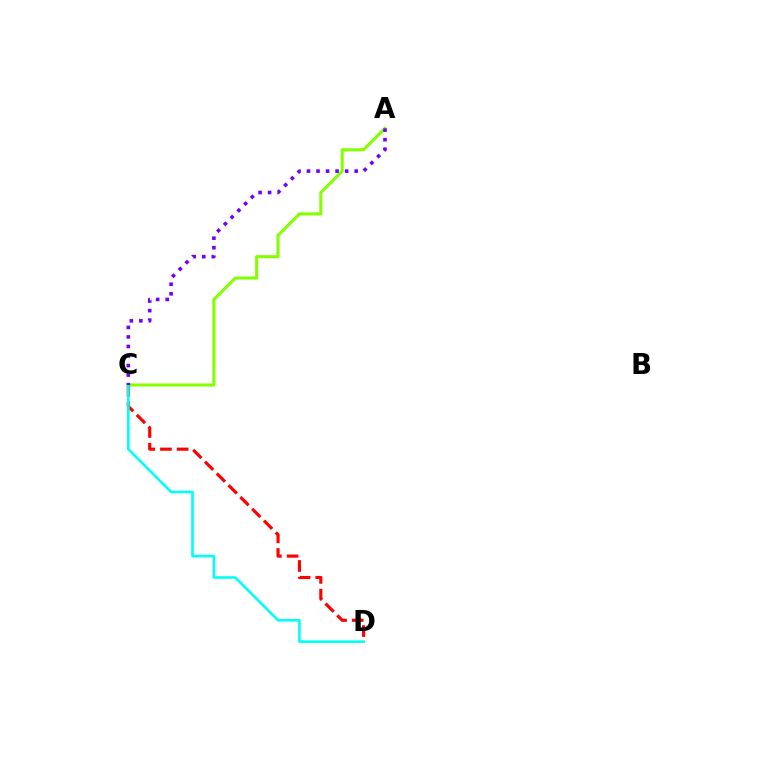{('A', 'C'): [{'color': '#84ff00', 'line_style': 'solid', 'thickness': 2.2}, {'color': '#7200ff', 'line_style': 'dotted', 'thickness': 2.59}], ('C', 'D'): [{'color': '#ff0000', 'line_style': 'dashed', 'thickness': 2.27}, {'color': '#00fff6', 'line_style': 'solid', 'thickness': 1.87}]}